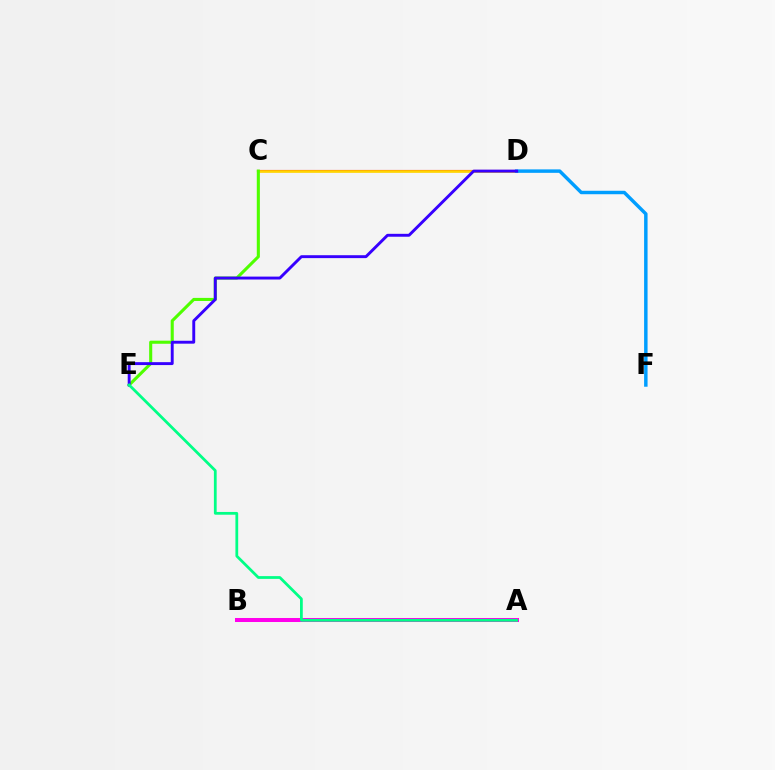{('C', 'D'): [{'color': '#ff0000', 'line_style': 'solid', 'thickness': 1.52}, {'color': '#ffd500', 'line_style': 'solid', 'thickness': 1.92}], ('A', 'B'): [{'color': '#ff00ed', 'line_style': 'solid', 'thickness': 2.89}], ('D', 'F'): [{'color': '#009eff', 'line_style': 'solid', 'thickness': 2.49}], ('C', 'E'): [{'color': '#4fff00', 'line_style': 'solid', 'thickness': 2.22}], ('D', 'E'): [{'color': '#3700ff', 'line_style': 'solid', 'thickness': 2.1}], ('A', 'E'): [{'color': '#00ff86', 'line_style': 'solid', 'thickness': 1.99}]}